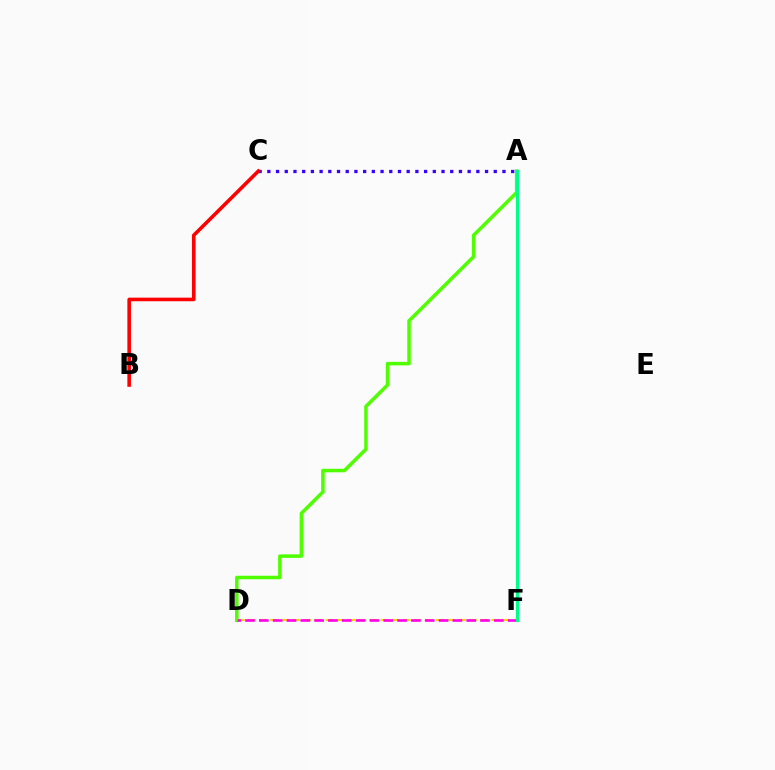{('A', 'D'): [{'color': '#4fff00', 'line_style': 'solid', 'thickness': 2.53}], ('A', 'C'): [{'color': '#3700ff', 'line_style': 'dotted', 'thickness': 2.37}], ('B', 'C'): [{'color': '#ff0000', 'line_style': 'solid', 'thickness': 2.58}], ('D', 'F'): [{'color': '#ffd500', 'line_style': 'dashed', 'thickness': 1.5}, {'color': '#ff00ed', 'line_style': 'dashed', 'thickness': 1.88}], ('A', 'F'): [{'color': '#009eff', 'line_style': 'dashed', 'thickness': 1.82}, {'color': '#00ff86', 'line_style': 'solid', 'thickness': 2.29}]}